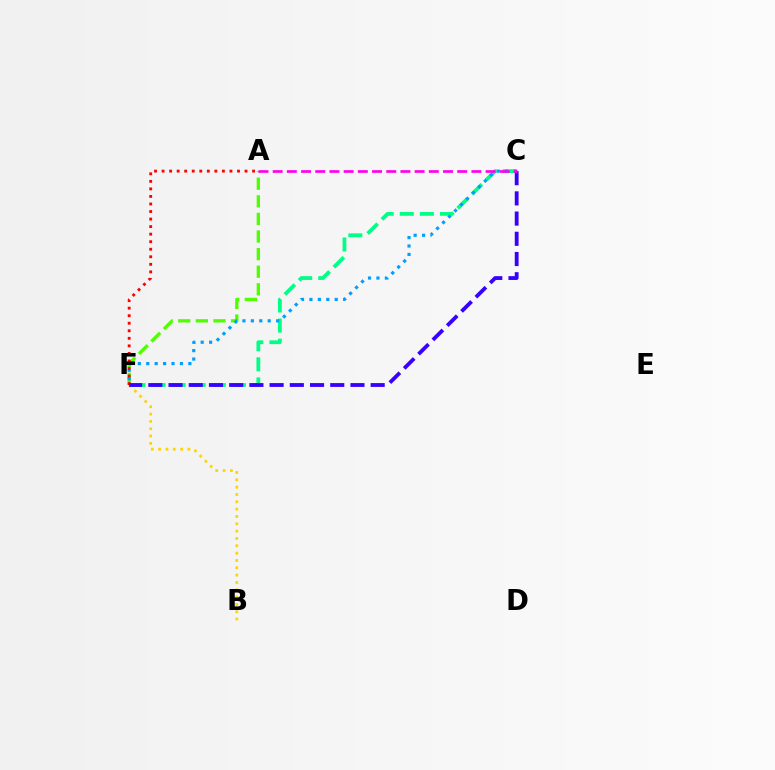{('A', 'F'): [{'color': '#4fff00', 'line_style': 'dashed', 'thickness': 2.39}, {'color': '#ff0000', 'line_style': 'dotted', 'thickness': 2.05}], ('C', 'F'): [{'color': '#00ff86', 'line_style': 'dashed', 'thickness': 2.73}, {'color': '#009eff', 'line_style': 'dotted', 'thickness': 2.29}, {'color': '#3700ff', 'line_style': 'dashed', 'thickness': 2.75}], ('B', 'F'): [{'color': '#ffd500', 'line_style': 'dotted', 'thickness': 1.99}], ('A', 'C'): [{'color': '#ff00ed', 'line_style': 'dashed', 'thickness': 1.93}]}